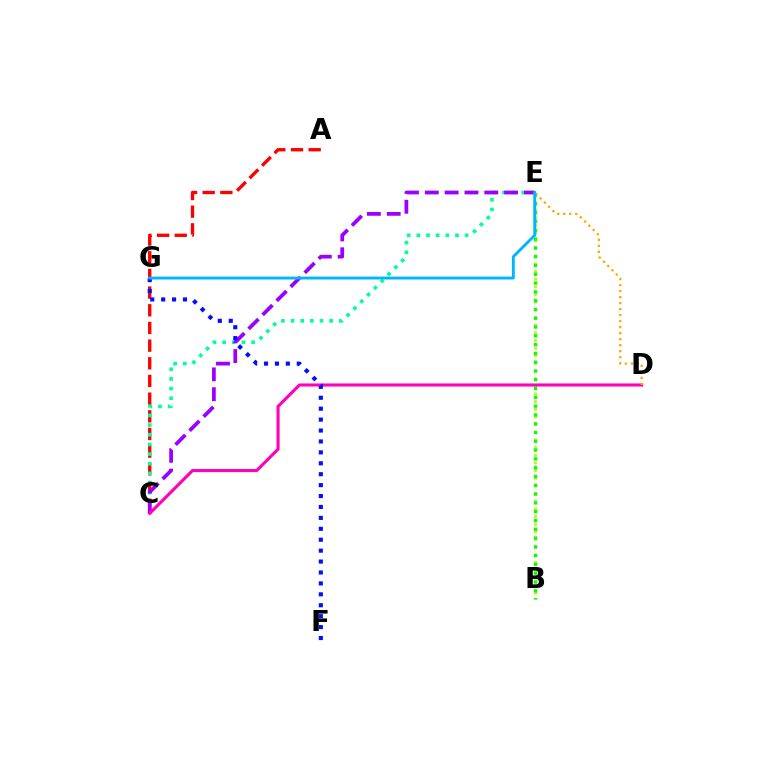{('A', 'C'): [{'color': '#ff0000', 'line_style': 'dashed', 'thickness': 2.4}], ('B', 'E'): [{'color': '#b3ff00', 'line_style': 'dotted', 'thickness': 2.08}, {'color': '#08ff00', 'line_style': 'dotted', 'thickness': 2.39}], ('C', 'E'): [{'color': '#00ff9d', 'line_style': 'dotted', 'thickness': 2.62}, {'color': '#9b00ff', 'line_style': 'dashed', 'thickness': 2.69}], ('C', 'D'): [{'color': '#ff00bd', 'line_style': 'solid', 'thickness': 2.23}], ('D', 'E'): [{'color': '#ffa500', 'line_style': 'dotted', 'thickness': 1.63}], ('F', 'G'): [{'color': '#0010ff', 'line_style': 'dotted', 'thickness': 2.97}], ('E', 'G'): [{'color': '#00b5ff', 'line_style': 'solid', 'thickness': 2.07}]}